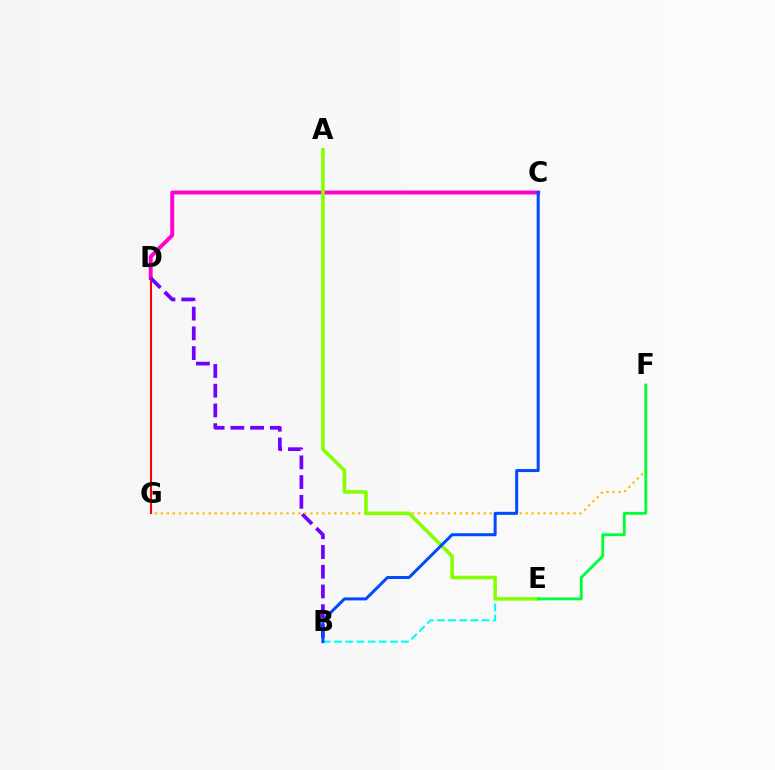{('C', 'D'): [{'color': '#ff00cf', 'line_style': 'solid', 'thickness': 2.81}], ('F', 'G'): [{'color': '#ffbd00', 'line_style': 'dotted', 'thickness': 1.62}], ('B', 'E'): [{'color': '#00fff6', 'line_style': 'dashed', 'thickness': 1.52}], ('D', 'G'): [{'color': '#ff0000', 'line_style': 'solid', 'thickness': 1.51}], ('A', 'E'): [{'color': '#84ff00', 'line_style': 'solid', 'thickness': 2.57}], ('E', 'F'): [{'color': '#00ff39', 'line_style': 'solid', 'thickness': 2.05}], ('B', 'D'): [{'color': '#7200ff', 'line_style': 'dashed', 'thickness': 2.68}], ('B', 'C'): [{'color': '#004bff', 'line_style': 'solid', 'thickness': 2.17}]}